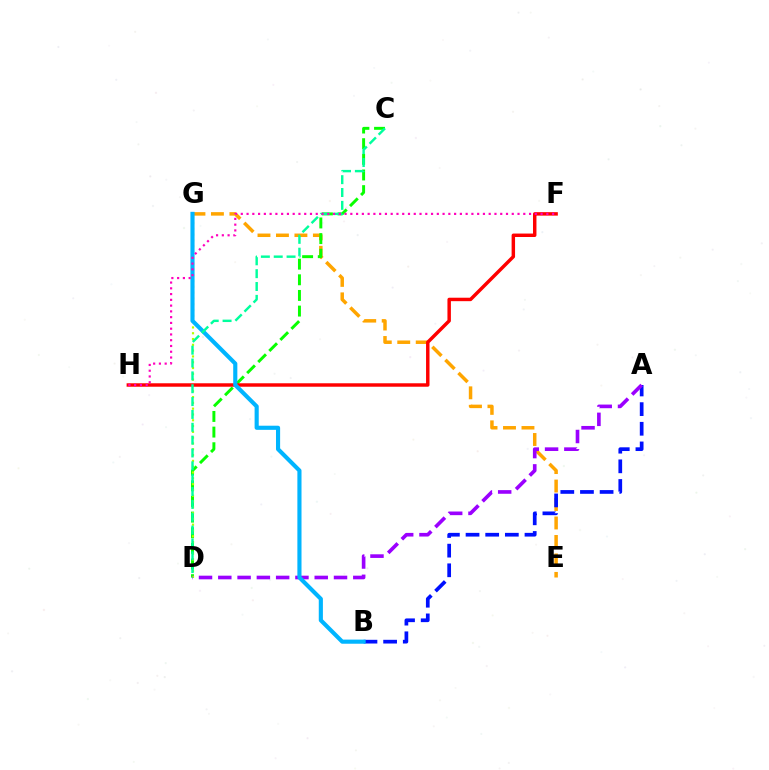{('E', 'G'): [{'color': '#ffa500', 'line_style': 'dashed', 'thickness': 2.51}], ('C', 'D'): [{'color': '#08ff00', 'line_style': 'dashed', 'thickness': 2.13}, {'color': '#00ff9d', 'line_style': 'dashed', 'thickness': 1.75}], ('D', 'G'): [{'color': '#b3ff00', 'line_style': 'dotted', 'thickness': 1.58}], ('A', 'B'): [{'color': '#0010ff', 'line_style': 'dashed', 'thickness': 2.67}], ('F', 'H'): [{'color': '#ff0000', 'line_style': 'solid', 'thickness': 2.49}, {'color': '#ff00bd', 'line_style': 'dotted', 'thickness': 1.57}], ('A', 'D'): [{'color': '#9b00ff', 'line_style': 'dashed', 'thickness': 2.62}], ('B', 'G'): [{'color': '#00b5ff', 'line_style': 'solid', 'thickness': 2.97}]}